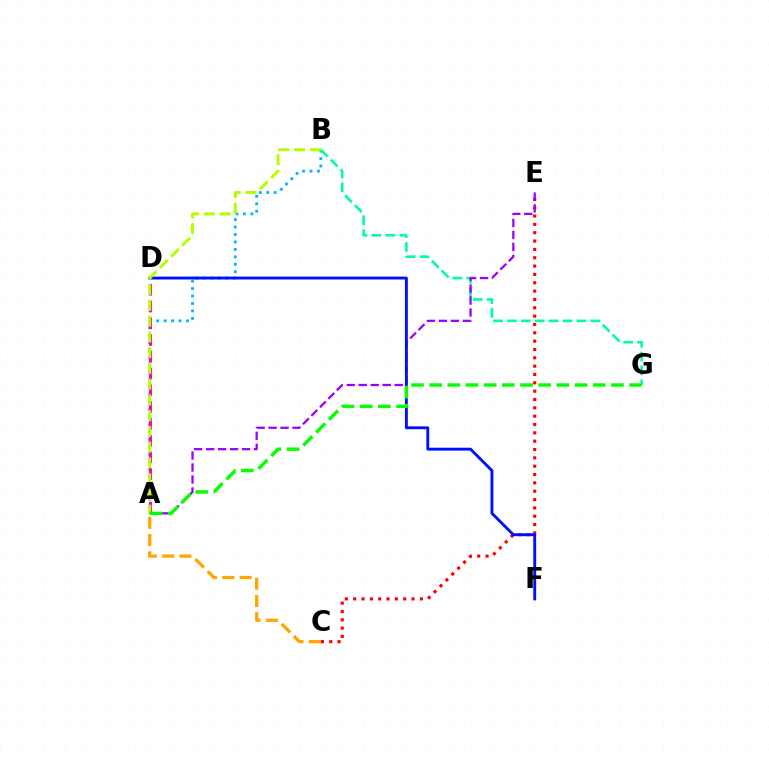{('C', 'E'): [{'color': '#ff0000', 'line_style': 'dotted', 'thickness': 2.27}], ('A', 'B'): [{'color': '#00b5ff', 'line_style': 'dotted', 'thickness': 2.02}, {'color': '#b3ff00', 'line_style': 'dashed', 'thickness': 2.14}], ('B', 'G'): [{'color': '#00ff9d', 'line_style': 'dashed', 'thickness': 1.89}], ('A', 'E'): [{'color': '#9b00ff', 'line_style': 'dashed', 'thickness': 1.63}], ('A', 'D'): [{'color': '#ff00bd', 'line_style': 'dashed', 'thickness': 2.28}], ('A', 'C'): [{'color': '#ffa500', 'line_style': 'dashed', 'thickness': 2.34}], ('D', 'F'): [{'color': '#0010ff', 'line_style': 'solid', 'thickness': 2.08}], ('A', 'G'): [{'color': '#08ff00', 'line_style': 'dashed', 'thickness': 2.47}]}